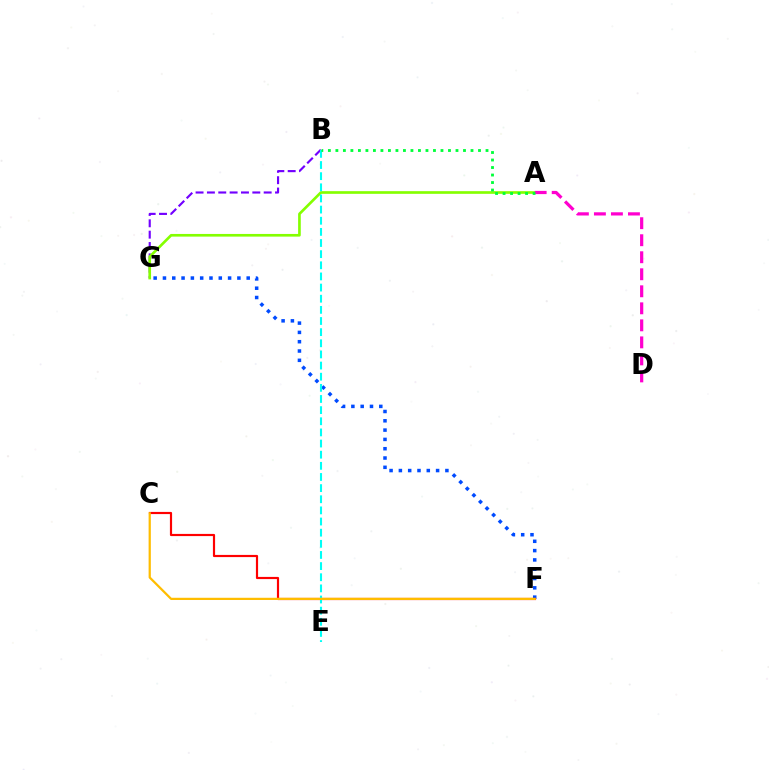{('F', 'G'): [{'color': '#004bff', 'line_style': 'dotted', 'thickness': 2.53}], ('B', 'G'): [{'color': '#7200ff', 'line_style': 'dashed', 'thickness': 1.54}], ('C', 'F'): [{'color': '#ff0000', 'line_style': 'solid', 'thickness': 1.57}, {'color': '#ffbd00', 'line_style': 'solid', 'thickness': 1.61}], ('A', 'G'): [{'color': '#84ff00', 'line_style': 'solid', 'thickness': 1.92}], ('B', 'E'): [{'color': '#00fff6', 'line_style': 'dashed', 'thickness': 1.51}], ('A', 'D'): [{'color': '#ff00cf', 'line_style': 'dashed', 'thickness': 2.31}], ('A', 'B'): [{'color': '#00ff39', 'line_style': 'dotted', 'thickness': 2.04}]}